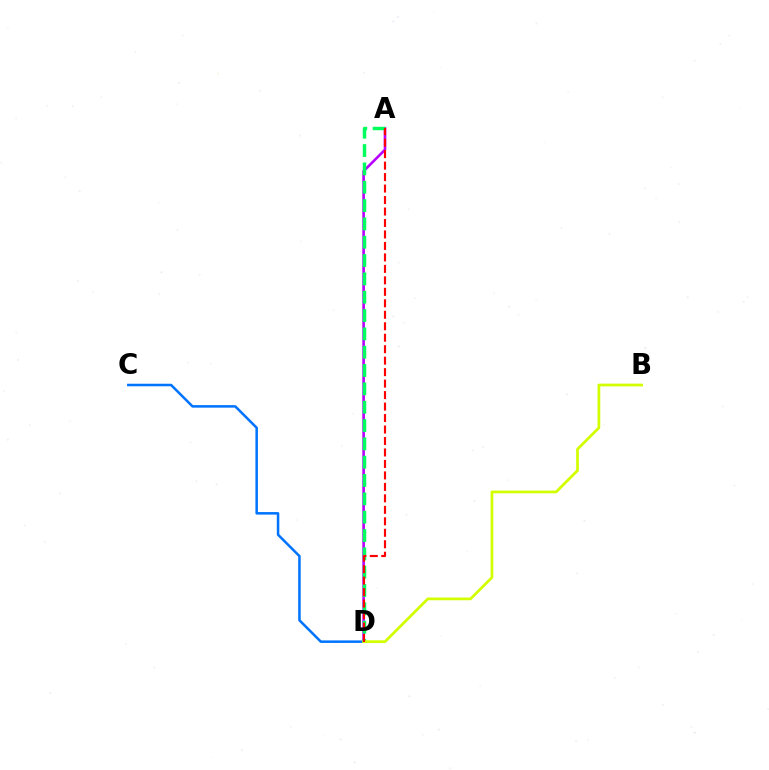{('A', 'D'): [{'color': '#b900ff', 'line_style': 'solid', 'thickness': 1.88}, {'color': '#00ff5c', 'line_style': 'dashed', 'thickness': 2.49}, {'color': '#ff0000', 'line_style': 'dashed', 'thickness': 1.56}], ('C', 'D'): [{'color': '#0074ff', 'line_style': 'solid', 'thickness': 1.82}], ('B', 'D'): [{'color': '#d1ff00', 'line_style': 'solid', 'thickness': 1.96}]}